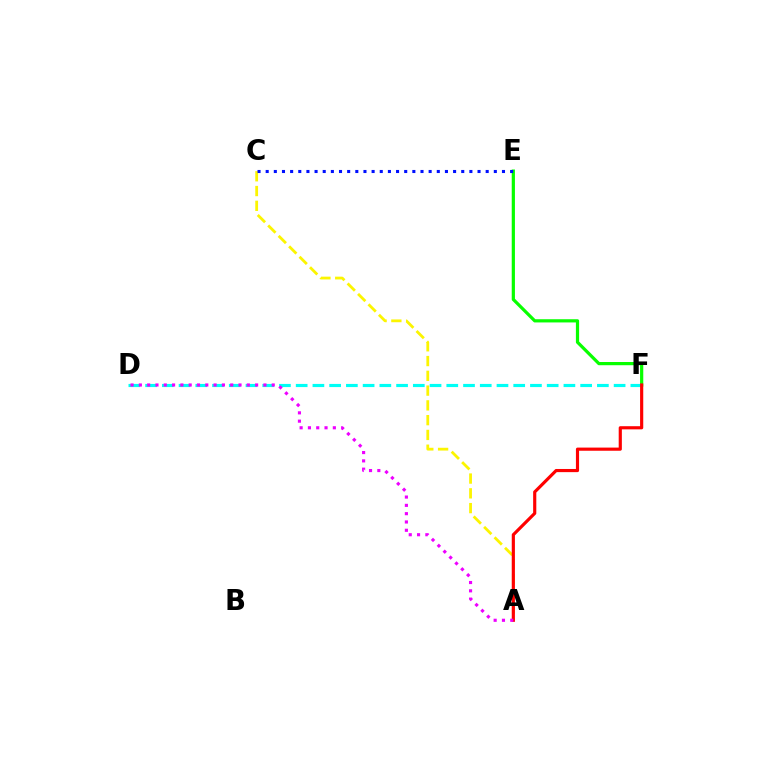{('A', 'C'): [{'color': '#fcf500', 'line_style': 'dashed', 'thickness': 2.01}], ('E', 'F'): [{'color': '#08ff00', 'line_style': 'solid', 'thickness': 2.31}], ('C', 'E'): [{'color': '#0010ff', 'line_style': 'dotted', 'thickness': 2.21}], ('D', 'F'): [{'color': '#00fff6', 'line_style': 'dashed', 'thickness': 2.27}], ('A', 'F'): [{'color': '#ff0000', 'line_style': 'solid', 'thickness': 2.27}], ('A', 'D'): [{'color': '#ee00ff', 'line_style': 'dotted', 'thickness': 2.26}]}